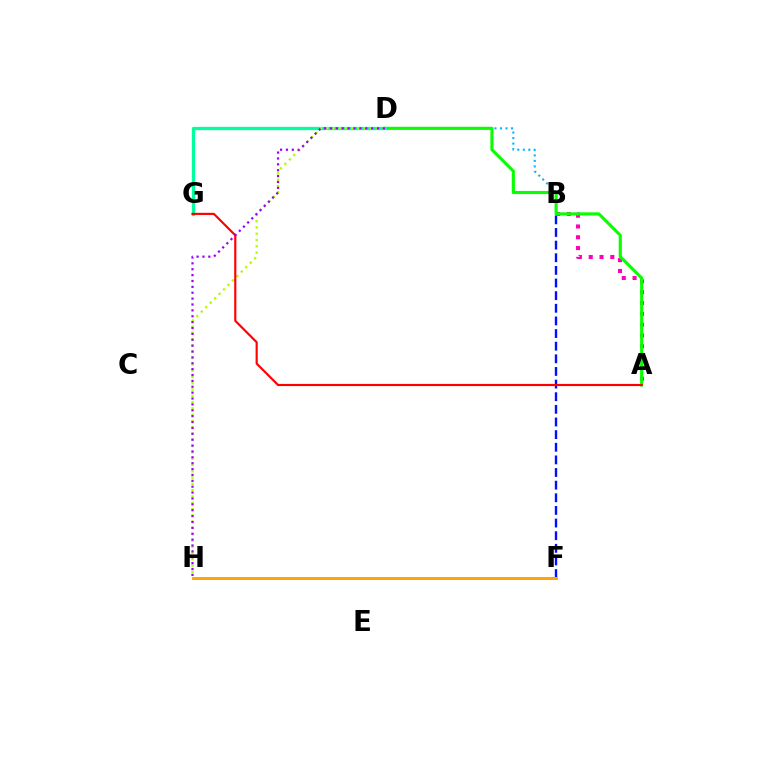{('B', 'F'): [{'color': '#0010ff', 'line_style': 'dashed', 'thickness': 1.72}], ('A', 'B'): [{'color': '#ff00bd', 'line_style': 'dotted', 'thickness': 2.94}], ('F', 'H'): [{'color': '#ffa500', 'line_style': 'solid', 'thickness': 2.14}], ('B', 'D'): [{'color': '#00b5ff', 'line_style': 'dotted', 'thickness': 1.5}], ('A', 'D'): [{'color': '#08ff00', 'line_style': 'solid', 'thickness': 2.24}], ('D', 'G'): [{'color': '#00ff9d', 'line_style': 'solid', 'thickness': 2.36}], ('D', 'H'): [{'color': '#b3ff00', 'line_style': 'dotted', 'thickness': 1.71}, {'color': '#9b00ff', 'line_style': 'dotted', 'thickness': 1.6}], ('A', 'G'): [{'color': '#ff0000', 'line_style': 'solid', 'thickness': 1.55}]}